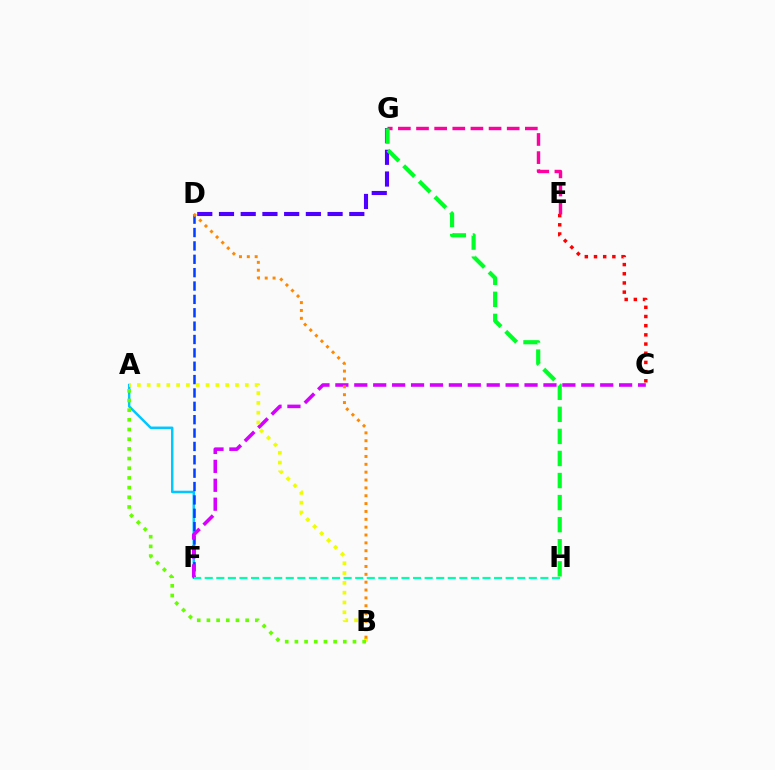{('A', 'F'): [{'color': '#00c7ff', 'line_style': 'solid', 'thickness': 1.78}], ('D', 'F'): [{'color': '#003fff', 'line_style': 'dashed', 'thickness': 1.82}], ('C', 'E'): [{'color': '#ff0000', 'line_style': 'dotted', 'thickness': 2.49}], ('D', 'G'): [{'color': '#4f00ff', 'line_style': 'dashed', 'thickness': 2.95}], ('C', 'F'): [{'color': '#d600ff', 'line_style': 'dashed', 'thickness': 2.57}], ('E', 'G'): [{'color': '#ff00a0', 'line_style': 'dashed', 'thickness': 2.46}], ('A', 'B'): [{'color': '#eeff00', 'line_style': 'dotted', 'thickness': 2.67}, {'color': '#66ff00', 'line_style': 'dotted', 'thickness': 2.63}], ('B', 'D'): [{'color': '#ff8800', 'line_style': 'dotted', 'thickness': 2.13}], ('F', 'H'): [{'color': '#00ffaf', 'line_style': 'dashed', 'thickness': 1.57}], ('G', 'H'): [{'color': '#00ff27', 'line_style': 'dashed', 'thickness': 3.0}]}